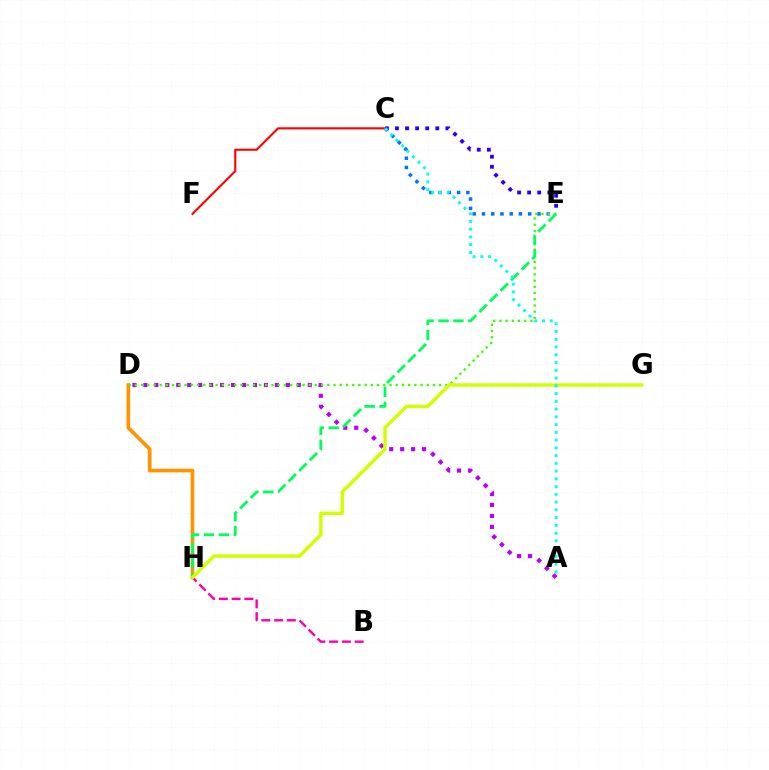{('C', 'E'): [{'color': '#2500ff', 'line_style': 'dotted', 'thickness': 2.74}, {'color': '#0074ff', 'line_style': 'dotted', 'thickness': 2.51}], ('C', 'F'): [{'color': '#ff0000', 'line_style': 'solid', 'thickness': 1.52}], ('A', 'D'): [{'color': '#b900ff', 'line_style': 'dotted', 'thickness': 2.98}], ('D', 'H'): [{'color': '#ff9400', 'line_style': 'solid', 'thickness': 2.64}], ('D', 'E'): [{'color': '#3dff00', 'line_style': 'dotted', 'thickness': 1.69}], ('B', 'H'): [{'color': '#ff00ac', 'line_style': 'dashed', 'thickness': 1.74}], ('E', 'H'): [{'color': '#00ff5c', 'line_style': 'dashed', 'thickness': 2.03}], ('G', 'H'): [{'color': '#d1ff00', 'line_style': 'solid', 'thickness': 2.47}], ('A', 'C'): [{'color': '#00fff6', 'line_style': 'dotted', 'thickness': 2.11}]}